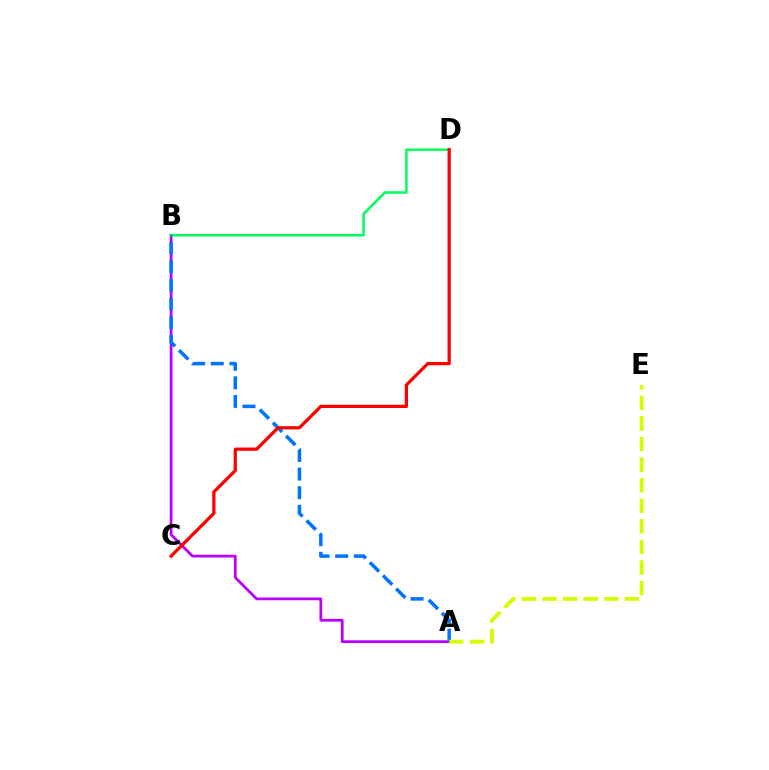{('A', 'B'): [{'color': '#b900ff', 'line_style': 'solid', 'thickness': 1.97}, {'color': '#0074ff', 'line_style': 'dashed', 'thickness': 2.53}], ('B', 'D'): [{'color': '#00ff5c', 'line_style': 'solid', 'thickness': 1.81}], ('C', 'D'): [{'color': '#ff0000', 'line_style': 'solid', 'thickness': 2.33}], ('A', 'E'): [{'color': '#d1ff00', 'line_style': 'dashed', 'thickness': 2.8}]}